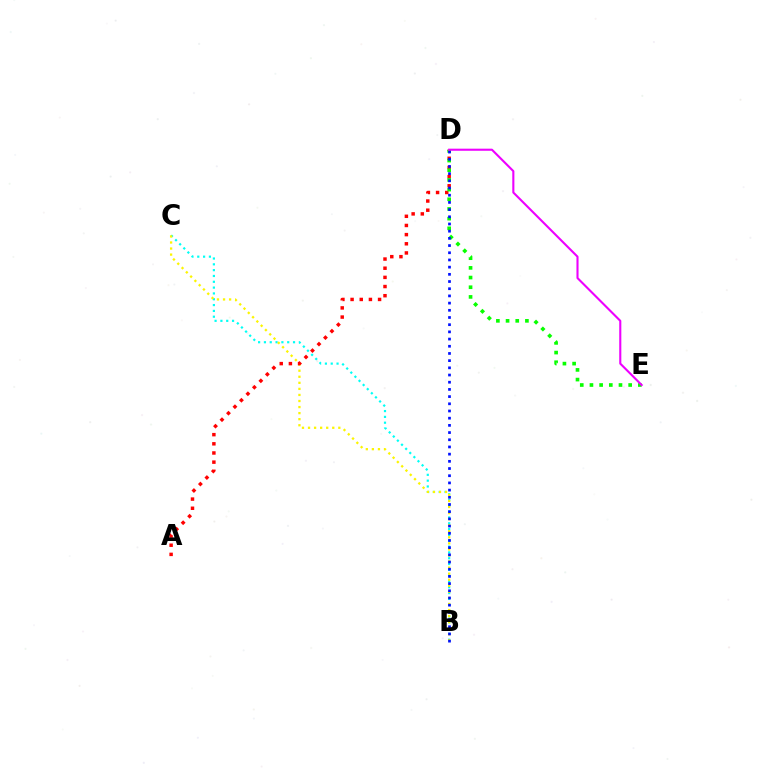{('B', 'C'): [{'color': '#00fff6', 'line_style': 'dotted', 'thickness': 1.58}, {'color': '#fcf500', 'line_style': 'dotted', 'thickness': 1.65}], ('A', 'D'): [{'color': '#ff0000', 'line_style': 'dotted', 'thickness': 2.49}], ('D', 'E'): [{'color': '#08ff00', 'line_style': 'dotted', 'thickness': 2.63}, {'color': '#ee00ff', 'line_style': 'solid', 'thickness': 1.51}], ('B', 'D'): [{'color': '#0010ff', 'line_style': 'dotted', 'thickness': 1.95}]}